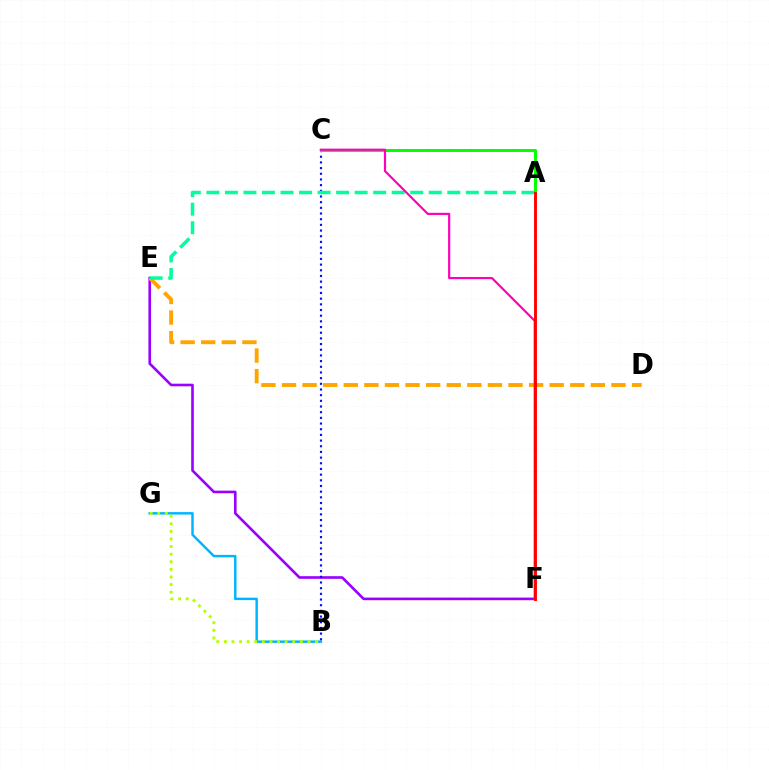{('E', 'F'): [{'color': '#9b00ff', 'line_style': 'solid', 'thickness': 1.89}], ('B', 'G'): [{'color': '#00b5ff', 'line_style': 'solid', 'thickness': 1.77}, {'color': '#b3ff00', 'line_style': 'dotted', 'thickness': 2.06}], ('B', 'C'): [{'color': '#0010ff', 'line_style': 'dotted', 'thickness': 1.54}], ('D', 'E'): [{'color': '#ffa500', 'line_style': 'dashed', 'thickness': 2.8}], ('A', 'C'): [{'color': '#08ff00', 'line_style': 'solid', 'thickness': 2.18}], ('A', 'E'): [{'color': '#00ff9d', 'line_style': 'dashed', 'thickness': 2.52}], ('C', 'F'): [{'color': '#ff00bd', 'line_style': 'solid', 'thickness': 1.57}], ('A', 'F'): [{'color': '#ff0000', 'line_style': 'solid', 'thickness': 2.09}]}